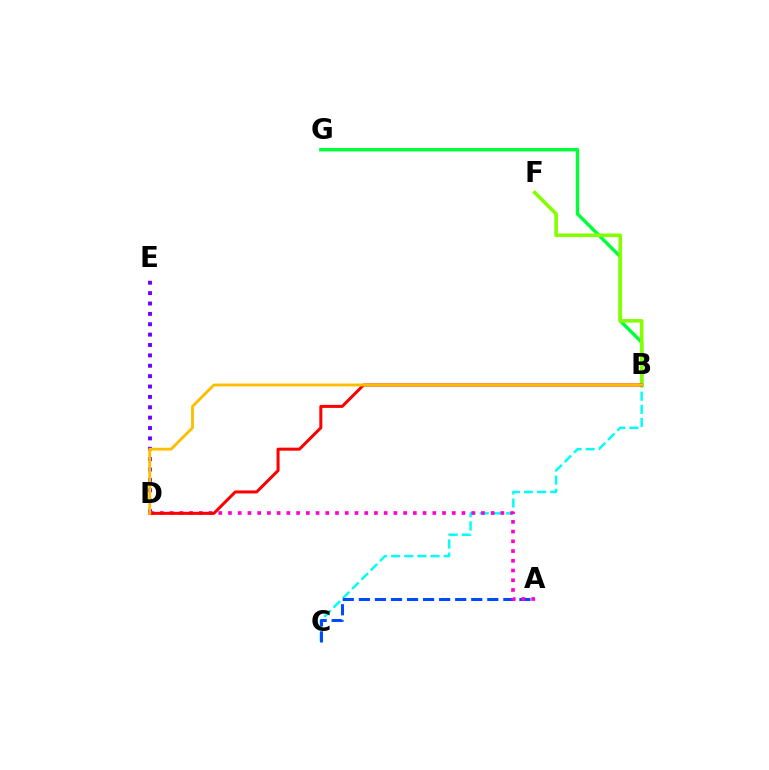{('B', 'C'): [{'color': '#00fff6', 'line_style': 'dashed', 'thickness': 1.78}], ('D', 'E'): [{'color': '#7200ff', 'line_style': 'dotted', 'thickness': 2.82}], ('A', 'C'): [{'color': '#004bff', 'line_style': 'dashed', 'thickness': 2.18}], ('A', 'D'): [{'color': '#ff00cf', 'line_style': 'dotted', 'thickness': 2.64}], ('B', 'G'): [{'color': '#00ff39', 'line_style': 'solid', 'thickness': 2.46}], ('B', 'F'): [{'color': '#84ff00', 'line_style': 'solid', 'thickness': 2.58}], ('B', 'D'): [{'color': '#ff0000', 'line_style': 'solid', 'thickness': 2.18}, {'color': '#ffbd00', 'line_style': 'solid', 'thickness': 2.05}]}